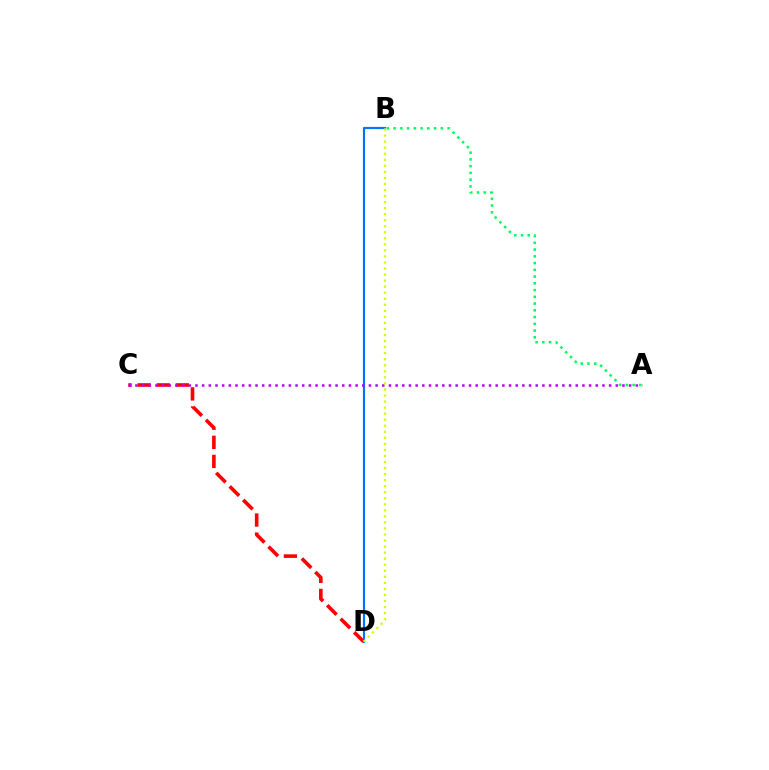{('B', 'D'): [{'color': '#0074ff', 'line_style': 'solid', 'thickness': 1.57}, {'color': '#d1ff00', 'line_style': 'dotted', 'thickness': 1.64}], ('C', 'D'): [{'color': '#ff0000', 'line_style': 'dashed', 'thickness': 2.59}], ('A', 'C'): [{'color': '#b900ff', 'line_style': 'dotted', 'thickness': 1.81}], ('A', 'B'): [{'color': '#00ff5c', 'line_style': 'dotted', 'thickness': 1.83}]}